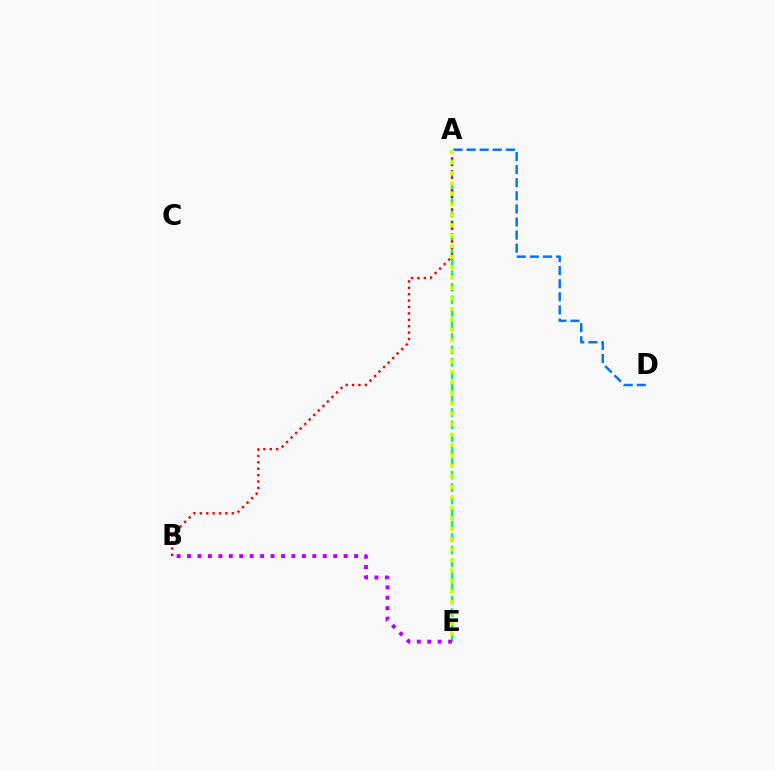{('A', 'D'): [{'color': '#0074ff', 'line_style': 'dashed', 'thickness': 1.78}], ('A', 'E'): [{'color': '#00ff5c', 'line_style': 'dashed', 'thickness': 1.7}, {'color': '#d1ff00', 'line_style': 'dotted', 'thickness': 2.84}], ('B', 'E'): [{'color': '#b900ff', 'line_style': 'dotted', 'thickness': 2.84}], ('A', 'B'): [{'color': '#ff0000', 'line_style': 'dotted', 'thickness': 1.74}]}